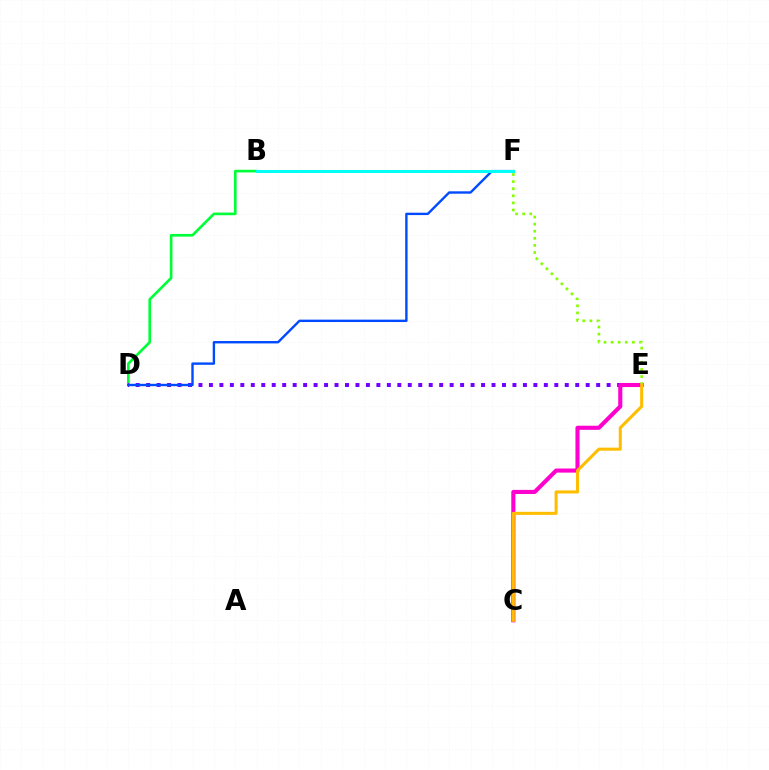{('B', 'D'): [{'color': '#00ff39', 'line_style': 'solid', 'thickness': 1.92}], ('D', 'E'): [{'color': '#7200ff', 'line_style': 'dotted', 'thickness': 2.84}], ('B', 'F'): [{'color': '#ff0000', 'line_style': 'solid', 'thickness': 1.86}, {'color': '#00fff6', 'line_style': 'solid', 'thickness': 2.19}], ('D', 'F'): [{'color': '#004bff', 'line_style': 'solid', 'thickness': 1.72}], ('C', 'E'): [{'color': '#ff00cf', 'line_style': 'solid', 'thickness': 2.95}, {'color': '#ffbd00', 'line_style': 'solid', 'thickness': 2.2}], ('E', 'F'): [{'color': '#84ff00', 'line_style': 'dotted', 'thickness': 1.93}]}